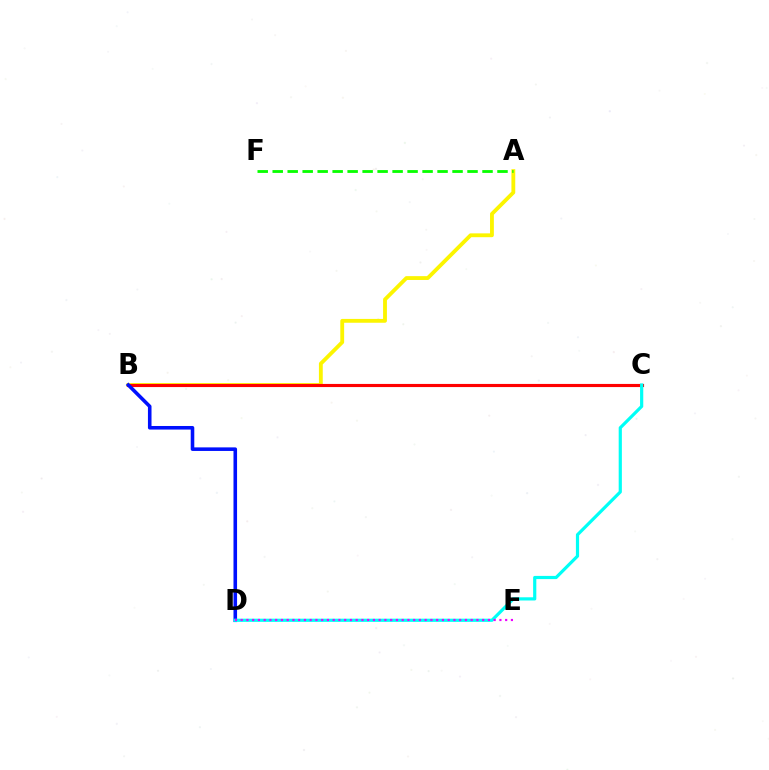{('A', 'B'): [{'color': '#fcf500', 'line_style': 'solid', 'thickness': 2.76}], ('B', 'C'): [{'color': '#ff0000', 'line_style': 'solid', 'thickness': 2.26}], ('B', 'D'): [{'color': '#0010ff', 'line_style': 'solid', 'thickness': 2.57}], ('A', 'F'): [{'color': '#08ff00', 'line_style': 'dashed', 'thickness': 2.04}], ('C', 'D'): [{'color': '#00fff6', 'line_style': 'solid', 'thickness': 2.3}], ('D', 'E'): [{'color': '#ee00ff', 'line_style': 'dotted', 'thickness': 1.56}]}